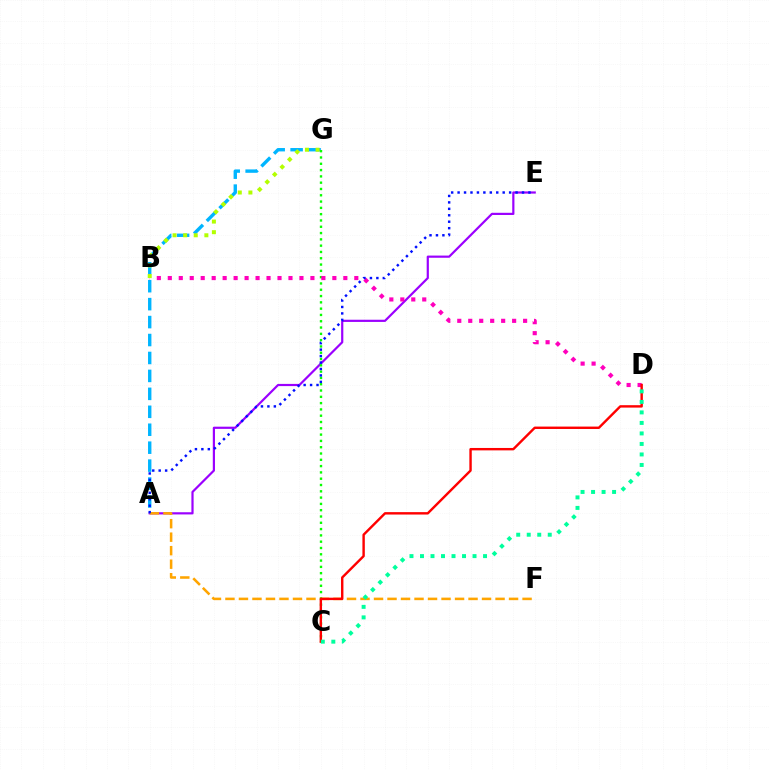{('A', 'G'): [{'color': '#00b5ff', 'line_style': 'dashed', 'thickness': 2.44}], ('A', 'E'): [{'color': '#9b00ff', 'line_style': 'solid', 'thickness': 1.58}, {'color': '#0010ff', 'line_style': 'dotted', 'thickness': 1.75}], ('C', 'G'): [{'color': '#08ff00', 'line_style': 'dotted', 'thickness': 1.71}], ('B', 'D'): [{'color': '#ff00bd', 'line_style': 'dotted', 'thickness': 2.98}], ('A', 'F'): [{'color': '#ffa500', 'line_style': 'dashed', 'thickness': 1.83}], ('C', 'D'): [{'color': '#ff0000', 'line_style': 'solid', 'thickness': 1.73}, {'color': '#00ff9d', 'line_style': 'dotted', 'thickness': 2.86}], ('B', 'G'): [{'color': '#b3ff00', 'line_style': 'dotted', 'thickness': 2.88}]}